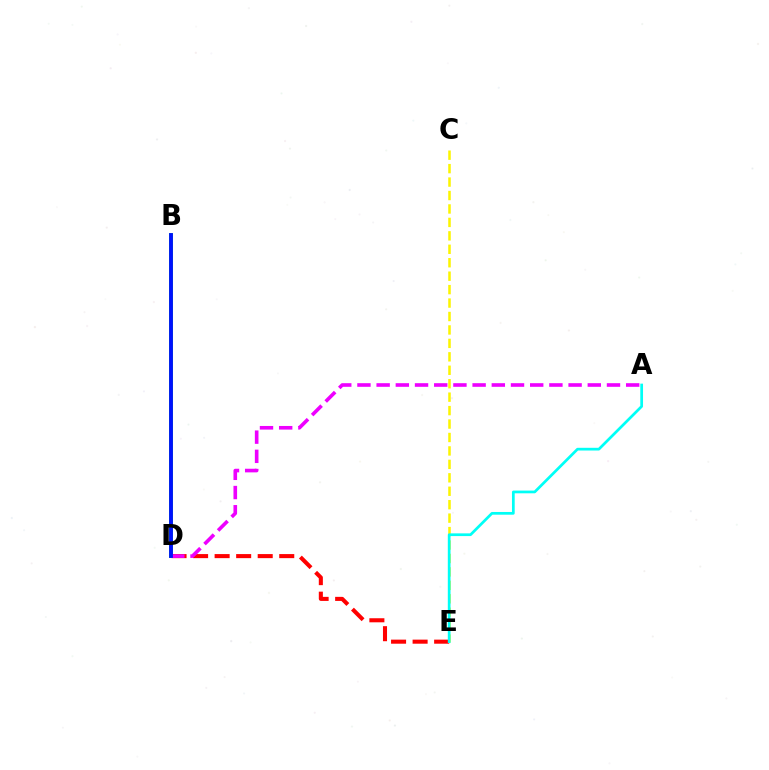{('B', 'D'): [{'color': '#08ff00', 'line_style': 'solid', 'thickness': 2.72}, {'color': '#0010ff', 'line_style': 'solid', 'thickness': 2.75}], ('D', 'E'): [{'color': '#ff0000', 'line_style': 'dashed', 'thickness': 2.93}], ('C', 'E'): [{'color': '#fcf500', 'line_style': 'dashed', 'thickness': 1.83}], ('A', 'D'): [{'color': '#ee00ff', 'line_style': 'dashed', 'thickness': 2.61}], ('A', 'E'): [{'color': '#00fff6', 'line_style': 'solid', 'thickness': 1.96}]}